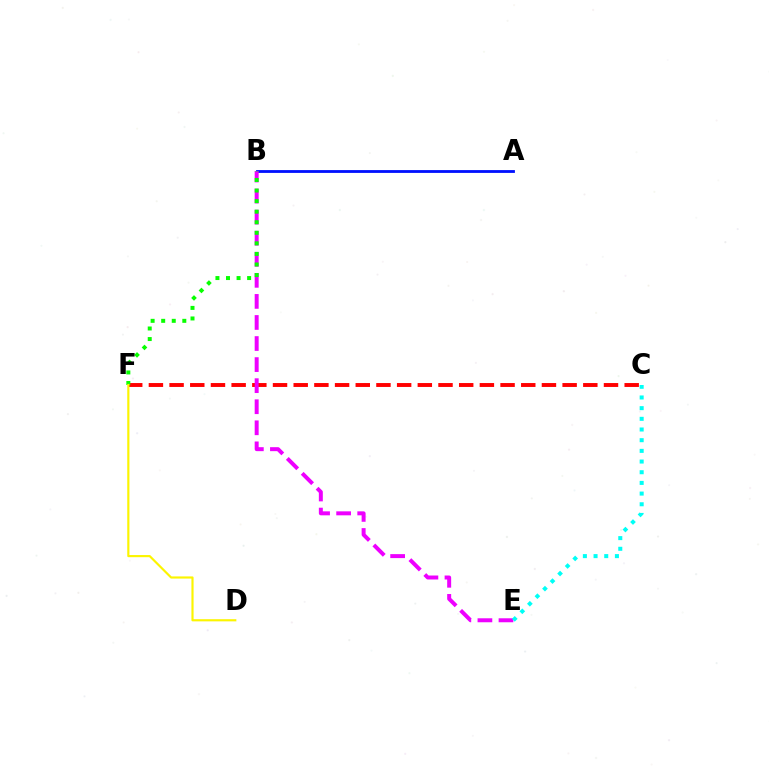{('C', 'F'): [{'color': '#ff0000', 'line_style': 'dashed', 'thickness': 2.81}], ('A', 'B'): [{'color': '#0010ff', 'line_style': 'solid', 'thickness': 2.02}], ('B', 'E'): [{'color': '#ee00ff', 'line_style': 'dashed', 'thickness': 2.86}], ('B', 'F'): [{'color': '#08ff00', 'line_style': 'dotted', 'thickness': 2.87}], ('D', 'F'): [{'color': '#fcf500', 'line_style': 'solid', 'thickness': 1.56}], ('C', 'E'): [{'color': '#00fff6', 'line_style': 'dotted', 'thickness': 2.9}]}